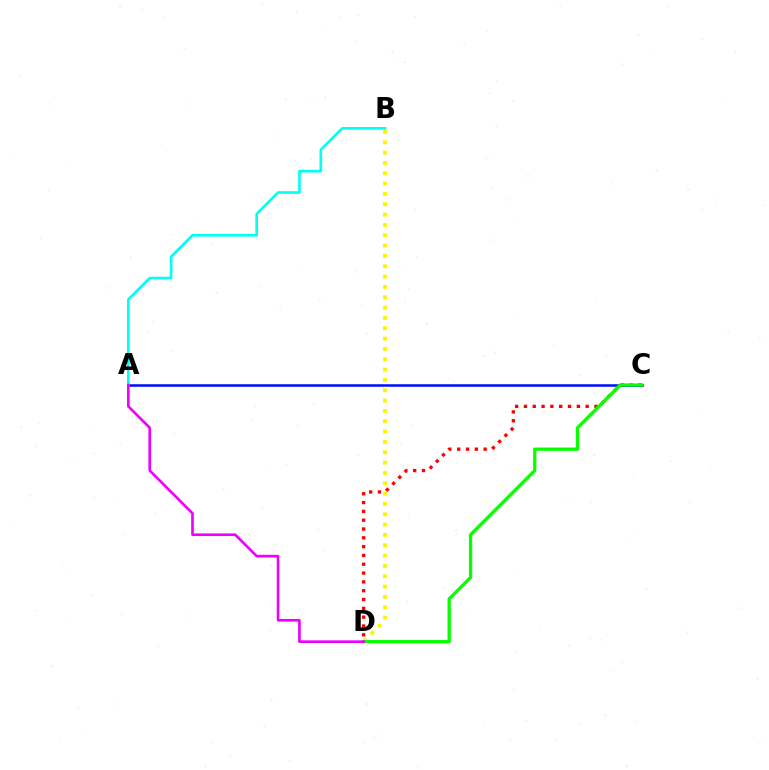{('B', 'D'): [{'color': '#fcf500', 'line_style': 'dotted', 'thickness': 2.81}], ('C', 'D'): [{'color': '#ff0000', 'line_style': 'dotted', 'thickness': 2.4}, {'color': '#08ff00', 'line_style': 'solid', 'thickness': 2.37}], ('A', 'C'): [{'color': '#0010ff', 'line_style': 'solid', 'thickness': 1.82}], ('A', 'B'): [{'color': '#00fff6', 'line_style': 'solid', 'thickness': 1.91}], ('A', 'D'): [{'color': '#ee00ff', 'line_style': 'solid', 'thickness': 1.91}]}